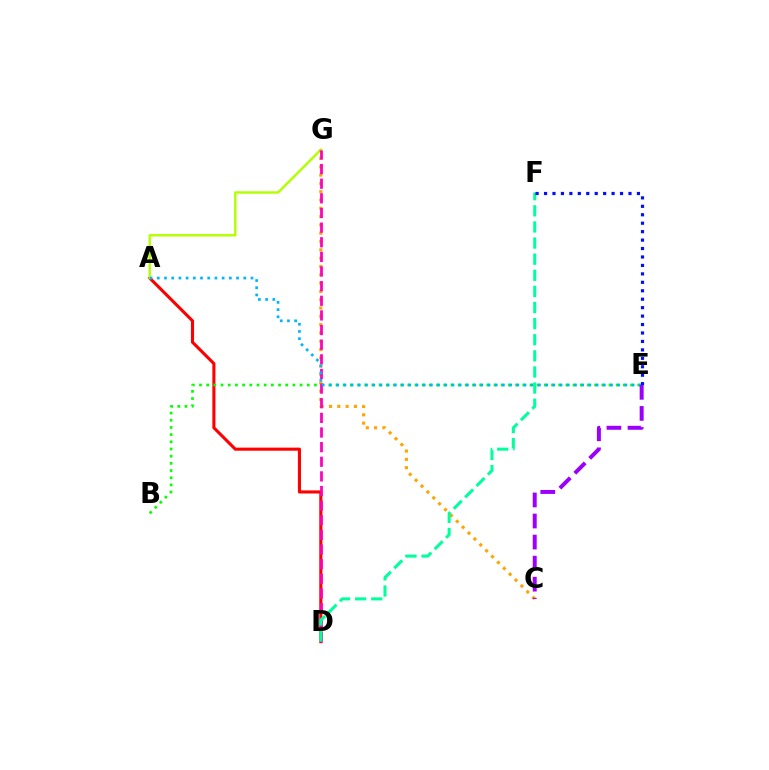{('A', 'D'): [{'color': '#ff0000', 'line_style': 'solid', 'thickness': 2.23}], ('A', 'G'): [{'color': '#b3ff00', 'line_style': 'solid', 'thickness': 1.75}], ('C', 'G'): [{'color': '#ffa500', 'line_style': 'dotted', 'thickness': 2.26}], ('B', 'E'): [{'color': '#08ff00', 'line_style': 'dotted', 'thickness': 1.95}], ('D', 'G'): [{'color': '#ff00bd', 'line_style': 'dashed', 'thickness': 1.99}], ('A', 'E'): [{'color': '#00b5ff', 'line_style': 'dotted', 'thickness': 1.96}], ('D', 'F'): [{'color': '#00ff9d', 'line_style': 'dashed', 'thickness': 2.19}], ('E', 'F'): [{'color': '#0010ff', 'line_style': 'dotted', 'thickness': 2.29}], ('C', 'E'): [{'color': '#9b00ff', 'line_style': 'dashed', 'thickness': 2.86}]}